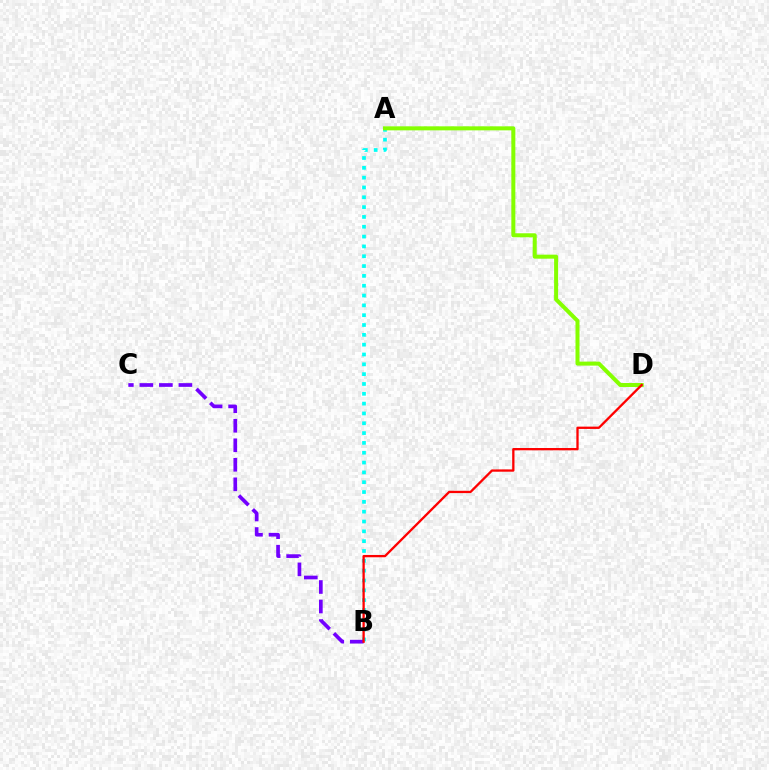{('A', 'B'): [{'color': '#00fff6', 'line_style': 'dotted', 'thickness': 2.67}], ('B', 'C'): [{'color': '#7200ff', 'line_style': 'dashed', 'thickness': 2.65}], ('A', 'D'): [{'color': '#84ff00', 'line_style': 'solid', 'thickness': 2.89}], ('B', 'D'): [{'color': '#ff0000', 'line_style': 'solid', 'thickness': 1.66}]}